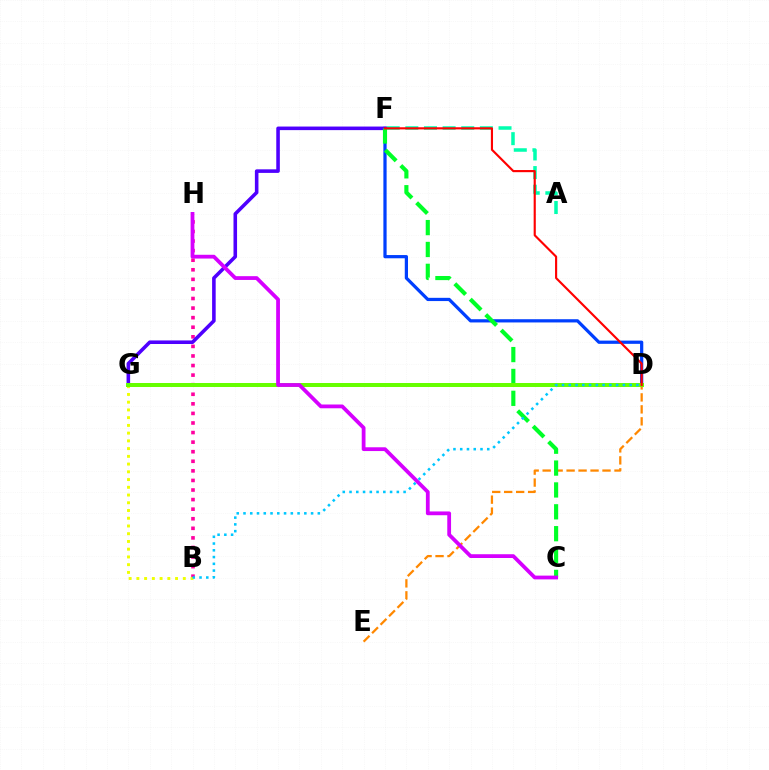{('A', 'F'): [{'color': '#00ffaf', 'line_style': 'dashed', 'thickness': 2.53}], ('B', 'H'): [{'color': '#ff00a0', 'line_style': 'dotted', 'thickness': 2.6}], ('B', 'G'): [{'color': '#eeff00', 'line_style': 'dotted', 'thickness': 2.1}], ('D', 'F'): [{'color': '#003fff', 'line_style': 'solid', 'thickness': 2.33}, {'color': '#ff0000', 'line_style': 'solid', 'thickness': 1.54}], ('F', 'G'): [{'color': '#4f00ff', 'line_style': 'solid', 'thickness': 2.57}], ('D', 'E'): [{'color': '#ff8800', 'line_style': 'dashed', 'thickness': 1.63}], ('C', 'F'): [{'color': '#00ff27', 'line_style': 'dashed', 'thickness': 2.97}], ('D', 'G'): [{'color': '#66ff00', 'line_style': 'solid', 'thickness': 2.87}], ('C', 'H'): [{'color': '#d600ff', 'line_style': 'solid', 'thickness': 2.72}], ('B', 'D'): [{'color': '#00c7ff', 'line_style': 'dotted', 'thickness': 1.84}]}